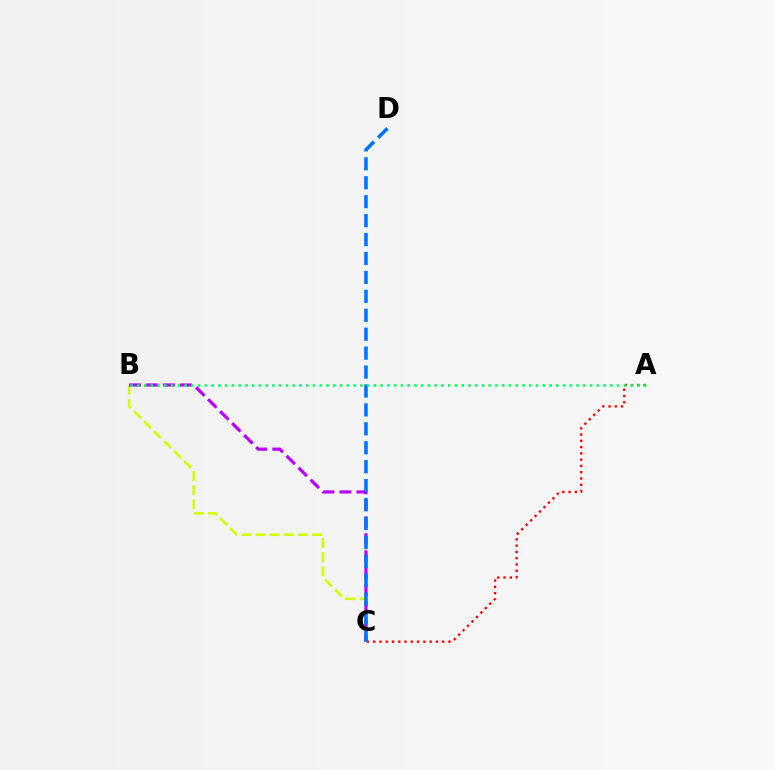{('A', 'C'): [{'color': '#ff0000', 'line_style': 'dotted', 'thickness': 1.7}], ('B', 'C'): [{'color': '#d1ff00', 'line_style': 'dashed', 'thickness': 1.92}, {'color': '#b900ff', 'line_style': 'dashed', 'thickness': 2.3}], ('C', 'D'): [{'color': '#0074ff', 'line_style': 'dashed', 'thickness': 2.57}], ('A', 'B'): [{'color': '#00ff5c', 'line_style': 'dotted', 'thickness': 1.84}]}